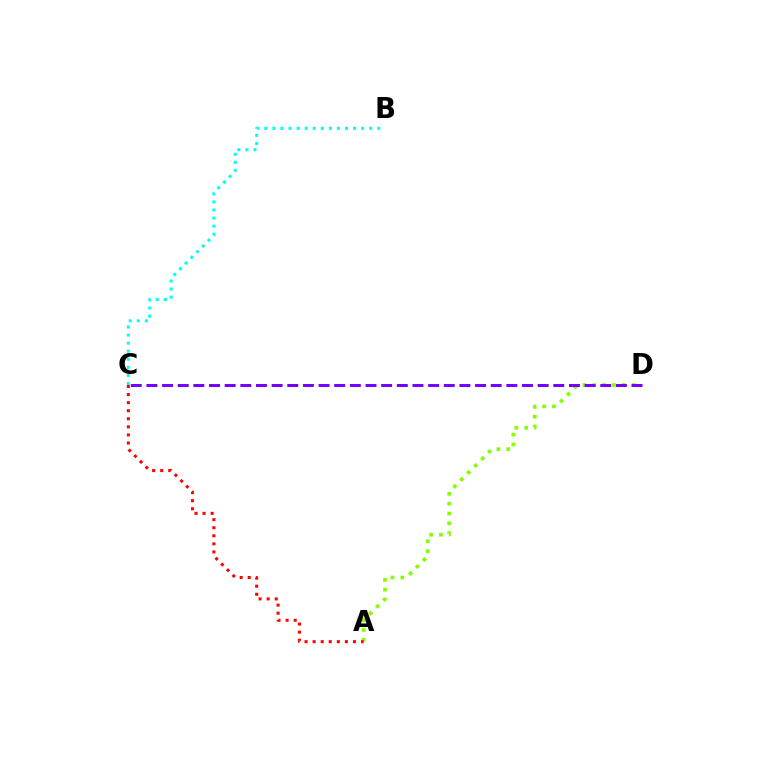{('A', 'D'): [{'color': '#84ff00', 'line_style': 'dotted', 'thickness': 2.67}], ('A', 'C'): [{'color': '#ff0000', 'line_style': 'dotted', 'thickness': 2.19}], ('B', 'C'): [{'color': '#00fff6', 'line_style': 'dotted', 'thickness': 2.19}], ('C', 'D'): [{'color': '#7200ff', 'line_style': 'dashed', 'thickness': 2.13}]}